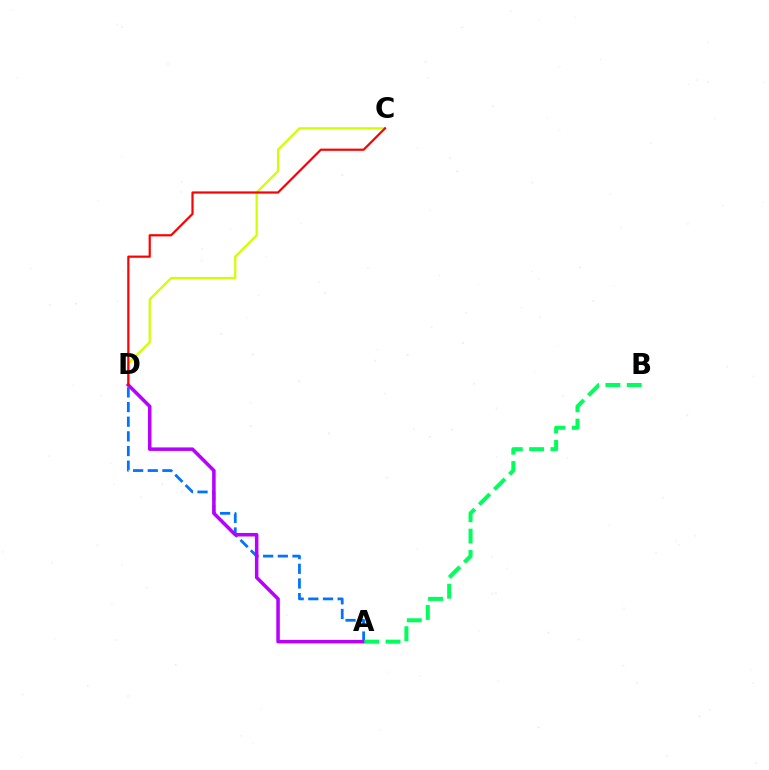{('C', 'D'): [{'color': '#d1ff00', 'line_style': 'solid', 'thickness': 1.62}, {'color': '#ff0000', 'line_style': 'solid', 'thickness': 1.59}], ('A', 'D'): [{'color': '#0074ff', 'line_style': 'dashed', 'thickness': 1.99}, {'color': '#b900ff', 'line_style': 'solid', 'thickness': 2.54}], ('A', 'B'): [{'color': '#00ff5c', 'line_style': 'dashed', 'thickness': 2.9}]}